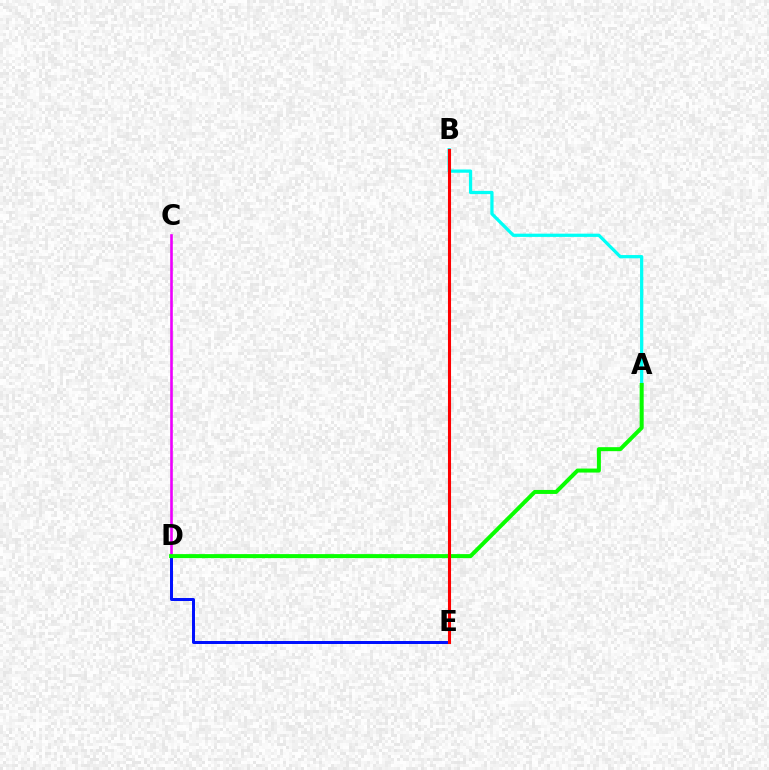{('D', 'E'): [{'color': '#0010ff', 'line_style': 'solid', 'thickness': 2.15}], ('B', 'E'): [{'color': '#fcf500', 'line_style': 'dashed', 'thickness': 1.94}, {'color': '#ff0000', 'line_style': 'solid', 'thickness': 2.22}], ('A', 'B'): [{'color': '#00fff6', 'line_style': 'solid', 'thickness': 2.34}], ('C', 'D'): [{'color': '#ee00ff', 'line_style': 'solid', 'thickness': 1.89}], ('A', 'D'): [{'color': '#08ff00', 'line_style': 'solid', 'thickness': 2.88}]}